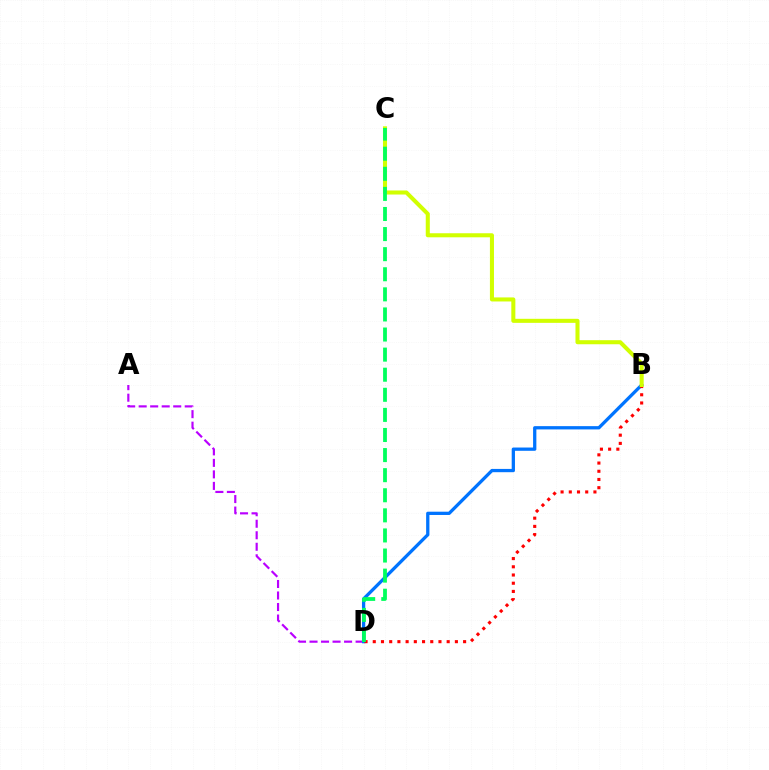{('A', 'D'): [{'color': '#b900ff', 'line_style': 'dashed', 'thickness': 1.56}], ('B', 'D'): [{'color': '#0074ff', 'line_style': 'solid', 'thickness': 2.36}, {'color': '#ff0000', 'line_style': 'dotted', 'thickness': 2.23}], ('B', 'C'): [{'color': '#d1ff00', 'line_style': 'solid', 'thickness': 2.92}], ('C', 'D'): [{'color': '#00ff5c', 'line_style': 'dashed', 'thickness': 2.73}]}